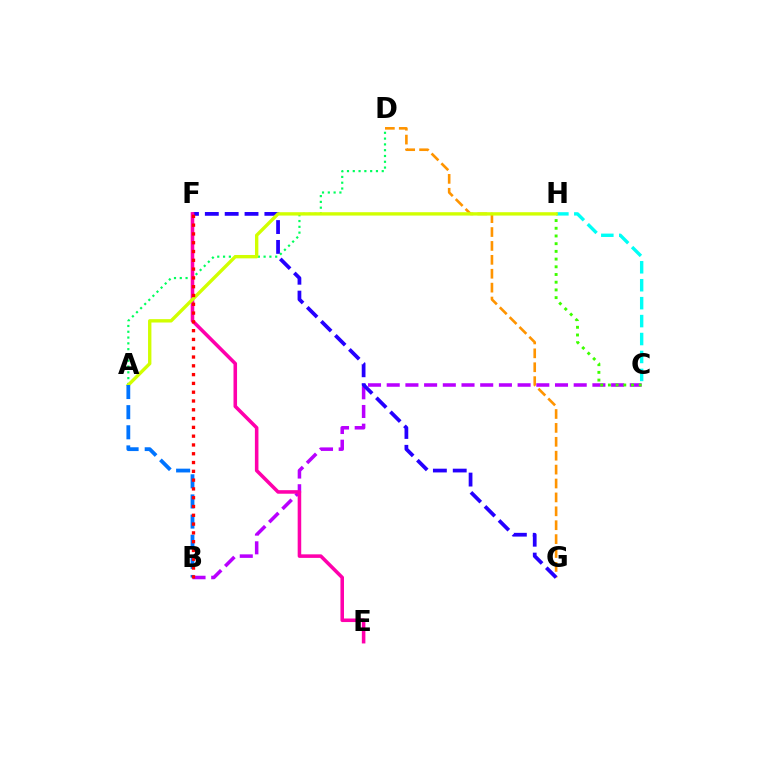{('D', 'G'): [{'color': '#ff9400', 'line_style': 'dashed', 'thickness': 1.89}], ('B', 'C'): [{'color': '#b900ff', 'line_style': 'dashed', 'thickness': 2.54}], ('F', 'G'): [{'color': '#2500ff', 'line_style': 'dashed', 'thickness': 2.7}], ('C', 'H'): [{'color': '#00fff6', 'line_style': 'dashed', 'thickness': 2.44}, {'color': '#3dff00', 'line_style': 'dotted', 'thickness': 2.09}], ('A', 'D'): [{'color': '#00ff5c', 'line_style': 'dotted', 'thickness': 1.57}], ('E', 'F'): [{'color': '#ff00ac', 'line_style': 'solid', 'thickness': 2.56}], ('A', 'H'): [{'color': '#d1ff00', 'line_style': 'solid', 'thickness': 2.42}], ('A', 'B'): [{'color': '#0074ff', 'line_style': 'dashed', 'thickness': 2.73}], ('B', 'F'): [{'color': '#ff0000', 'line_style': 'dotted', 'thickness': 2.39}]}